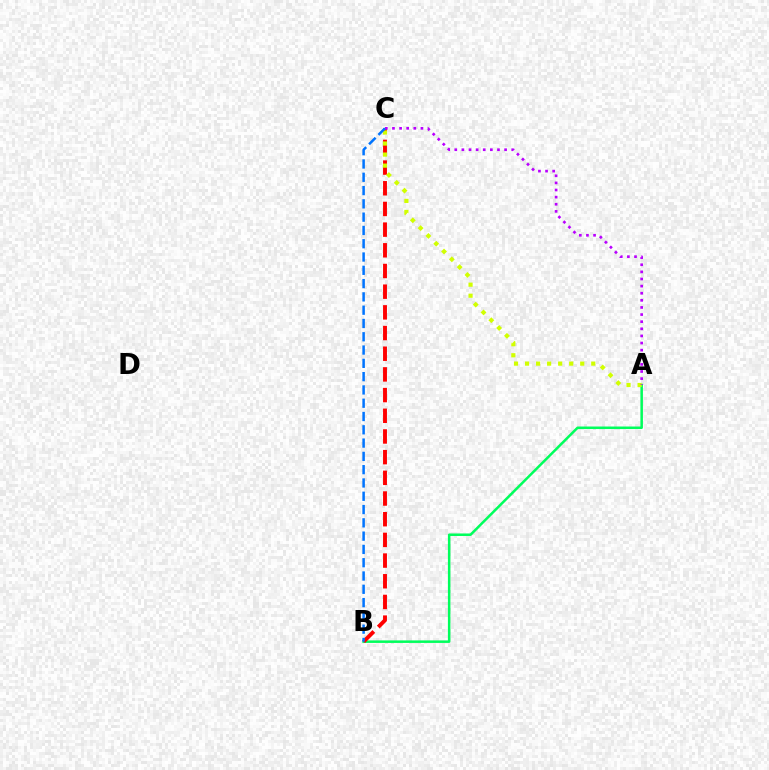{('A', 'B'): [{'color': '#00ff5c', 'line_style': 'solid', 'thickness': 1.82}], ('B', 'C'): [{'color': '#ff0000', 'line_style': 'dashed', 'thickness': 2.81}, {'color': '#0074ff', 'line_style': 'dashed', 'thickness': 1.81}], ('A', 'C'): [{'color': '#d1ff00', 'line_style': 'dotted', 'thickness': 3.0}, {'color': '#b900ff', 'line_style': 'dotted', 'thickness': 1.93}]}